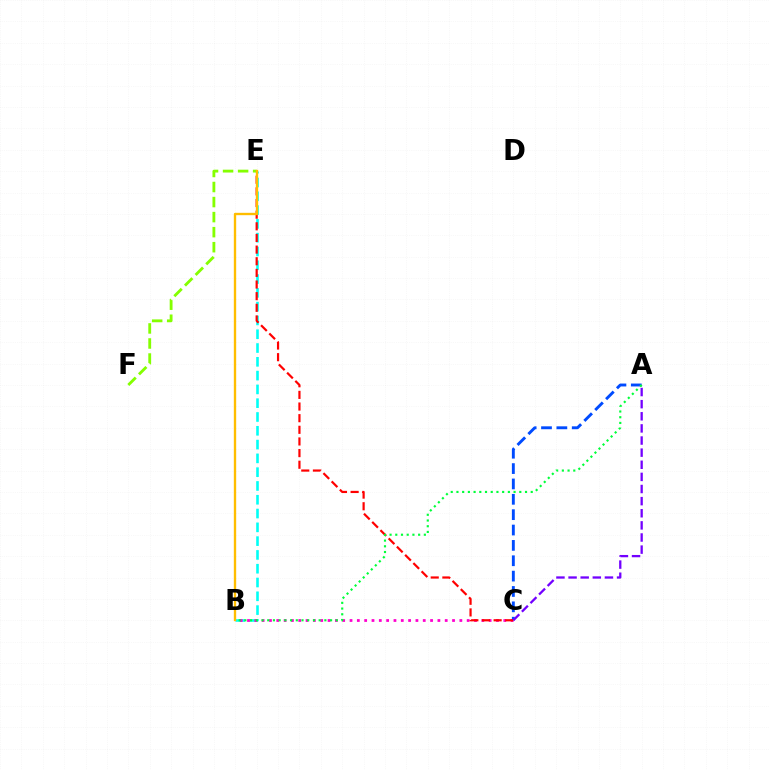{('B', 'E'): [{'color': '#00fff6', 'line_style': 'dashed', 'thickness': 1.87}, {'color': '#ffbd00', 'line_style': 'solid', 'thickness': 1.7}], ('B', 'C'): [{'color': '#ff00cf', 'line_style': 'dotted', 'thickness': 1.99}], ('A', 'C'): [{'color': '#004bff', 'line_style': 'dashed', 'thickness': 2.09}, {'color': '#7200ff', 'line_style': 'dashed', 'thickness': 1.65}], ('C', 'E'): [{'color': '#ff0000', 'line_style': 'dashed', 'thickness': 1.58}], ('E', 'F'): [{'color': '#84ff00', 'line_style': 'dashed', 'thickness': 2.04}], ('A', 'B'): [{'color': '#00ff39', 'line_style': 'dotted', 'thickness': 1.55}]}